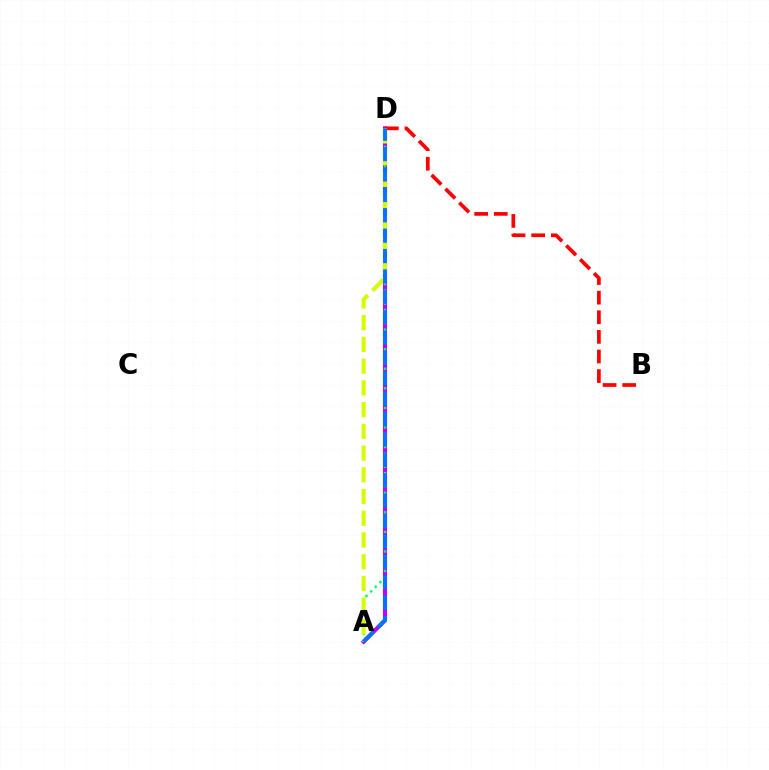{('A', 'D'): [{'color': '#b900ff', 'line_style': 'solid', 'thickness': 2.97}, {'color': '#00ff5c', 'line_style': 'dotted', 'thickness': 1.77}, {'color': '#d1ff00', 'line_style': 'dashed', 'thickness': 2.95}, {'color': '#0074ff', 'line_style': 'dashed', 'thickness': 2.77}], ('B', 'D'): [{'color': '#ff0000', 'line_style': 'dashed', 'thickness': 2.66}]}